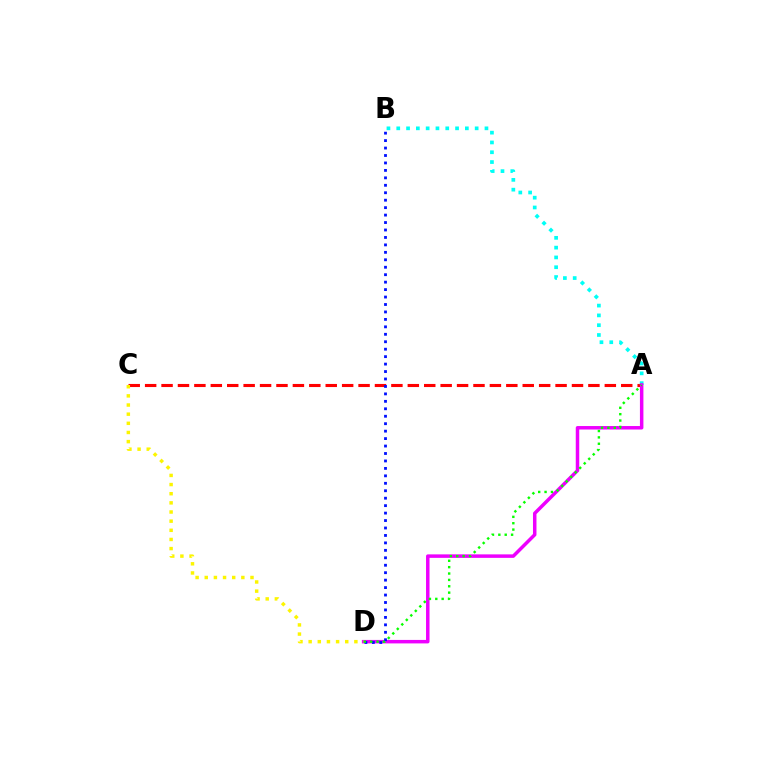{('A', 'C'): [{'color': '#ff0000', 'line_style': 'dashed', 'thickness': 2.23}], ('A', 'B'): [{'color': '#00fff6', 'line_style': 'dotted', 'thickness': 2.66}], ('A', 'D'): [{'color': '#ee00ff', 'line_style': 'solid', 'thickness': 2.51}, {'color': '#08ff00', 'line_style': 'dotted', 'thickness': 1.73}], ('C', 'D'): [{'color': '#fcf500', 'line_style': 'dotted', 'thickness': 2.49}], ('B', 'D'): [{'color': '#0010ff', 'line_style': 'dotted', 'thickness': 2.02}]}